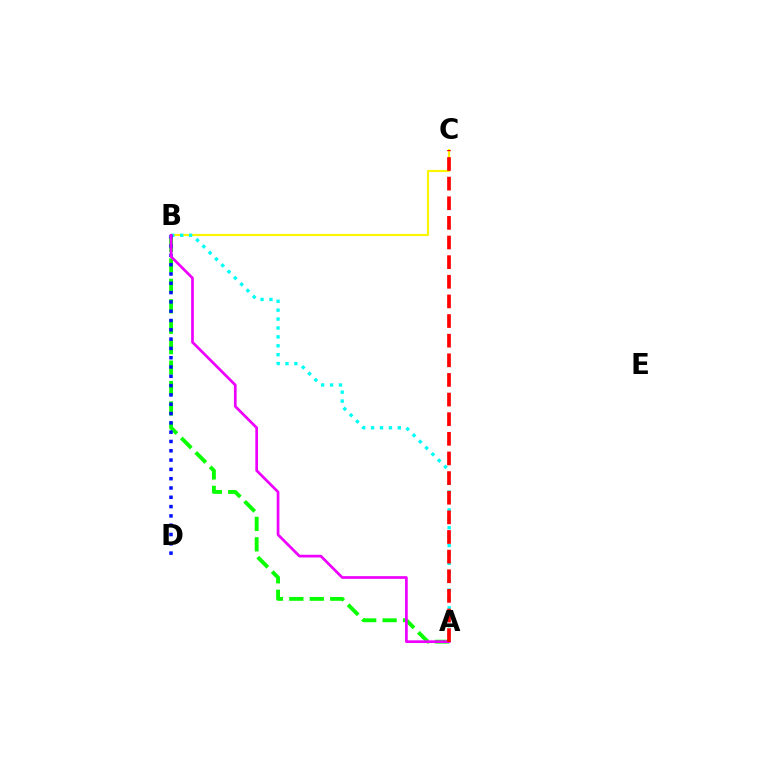{('B', 'C'): [{'color': '#fcf500', 'line_style': 'solid', 'thickness': 1.55}], ('A', 'B'): [{'color': '#08ff00', 'line_style': 'dashed', 'thickness': 2.77}, {'color': '#00fff6', 'line_style': 'dotted', 'thickness': 2.42}, {'color': '#ee00ff', 'line_style': 'solid', 'thickness': 1.94}], ('B', 'D'): [{'color': '#0010ff', 'line_style': 'dotted', 'thickness': 2.53}], ('A', 'C'): [{'color': '#ff0000', 'line_style': 'dashed', 'thickness': 2.67}]}